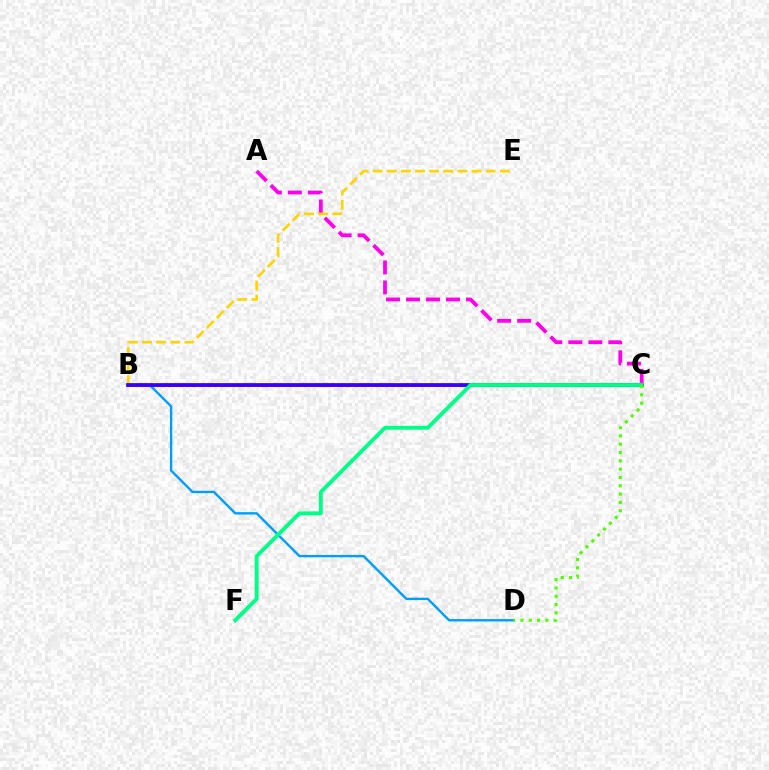{('A', 'C'): [{'color': '#ff00ed', 'line_style': 'dashed', 'thickness': 2.72}], ('B', 'C'): [{'color': '#ff0000', 'line_style': 'solid', 'thickness': 1.94}, {'color': '#3700ff', 'line_style': 'solid', 'thickness': 2.7}], ('B', 'E'): [{'color': '#ffd500', 'line_style': 'dashed', 'thickness': 1.92}], ('B', 'D'): [{'color': '#009eff', 'line_style': 'solid', 'thickness': 1.72}], ('C', 'F'): [{'color': '#00ff86', 'line_style': 'solid', 'thickness': 2.77}], ('C', 'D'): [{'color': '#4fff00', 'line_style': 'dotted', 'thickness': 2.26}]}